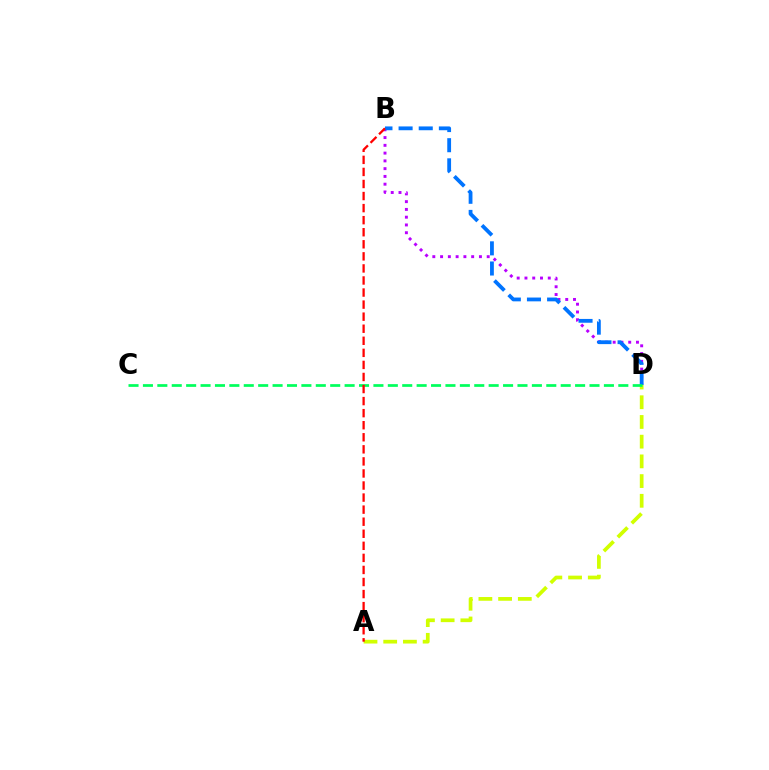{('A', 'D'): [{'color': '#d1ff00', 'line_style': 'dashed', 'thickness': 2.68}], ('B', 'D'): [{'color': '#b900ff', 'line_style': 'dotted', 'thickness': 2.11}, {'color': '#0074ff', 'line_style': 'dashed', 'thickness': 2.74}], ('C', 'D'): [{'color': '#00ff5c', 'line_style': 'dashed', 'thickness': 1.96}], ('A', 'B'): [{'color': '#ff0000', 'line_style': 'dashed', 'thickness': 1.64}]}